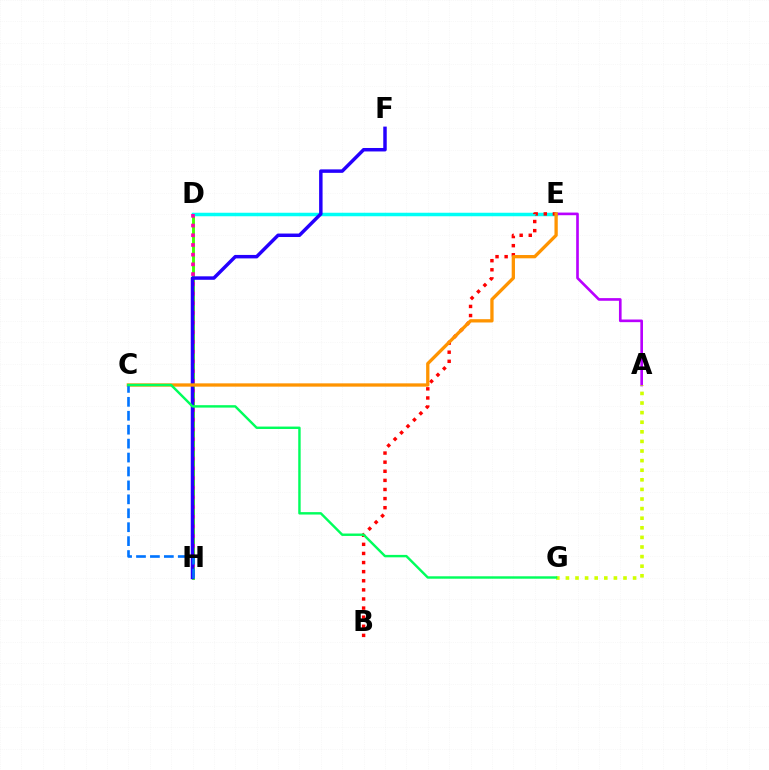{('D', 'H'): [{'color': '#3dff00', 'line_style': 'solid', 'thickness': 2.08}, {'color': '#ff00ac', 'line_style': 'dotted', 'thickness': 2.64}], ('D', 'E'): [{'color': '#00fff6', 'line_style': 'solid', 'thickness': 2.52}], ('A', 'E'): [{'color': '#b900ff', 'line_style': 'solid', 'thickness': 1.91}], ('B', 'E'): [{'color': '#ff0000', 'line_style': 'dotted', 'thickness': 2.47}], ('F', 'H'): [{'color': '#2500ff', 'line_style': 'solid', 'thickness': 2.5}], ('C', 'E'): [{'color': '#ff9400', 'line_style': 'solid', 'thickness': 2.38}], ('C', 'H'): [{'color': '#0074ff', 'line_style': 'dashed', 'thickness': 1.89}], ('A', 'G'): [{'color': '#d1ff00', 'line_style': 'dotted', 'thickness': 2.61}], ('C', 'G'): [{'color': '#00ff5c', 'line_style': 'solid', 'thickness': 1.74}]}